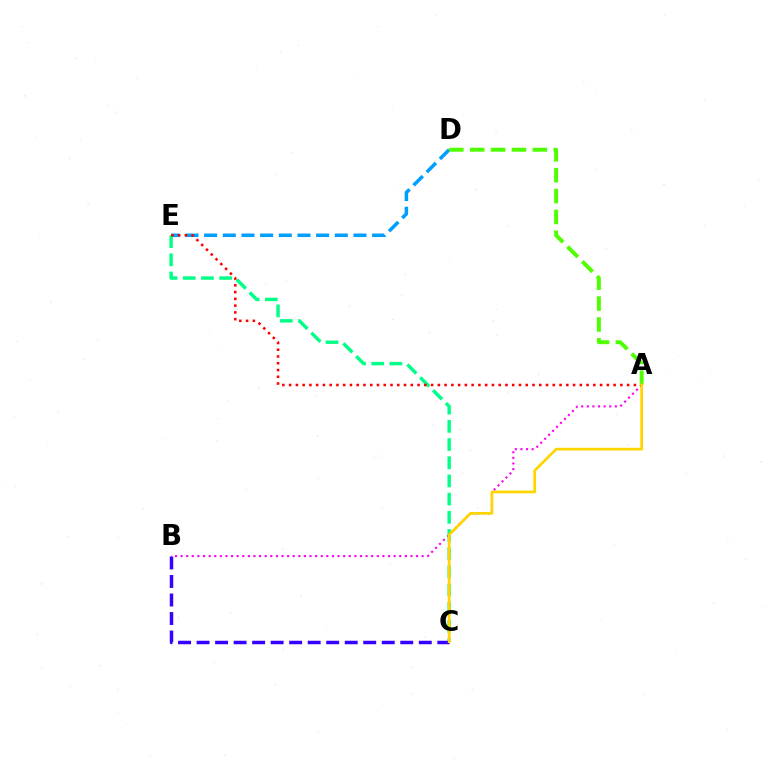{('D', 'E'): [{'color': '#009eff', 'line_style': 'dashed', 'thickness': 2.54}], ('A', 'B'): [{'color': '#ff00ed', 'line_style': 'dotted', 'thickness': 1.52}], ('C', 'E'): [{'color': '#00ff86', 'line_style': 'dashed', 'thickness': 2.47}], ('A', 'E'): [{'color': '#ff0000', 'line_style': 'dotted', 'thickness': 1.84}], ('B', 'C'): [{'color': '#3700ff', 'line_style': 'dashed', 'thickness': 2.52}], ('A', 'D'): [{'color': '#4fff00', 'line_style': 'dashed', 'thickness': 2.84}], ('A', 'C'): [{'color': '#ffd500', 'line_style': 'solid', 'thickness': 1.96}]}